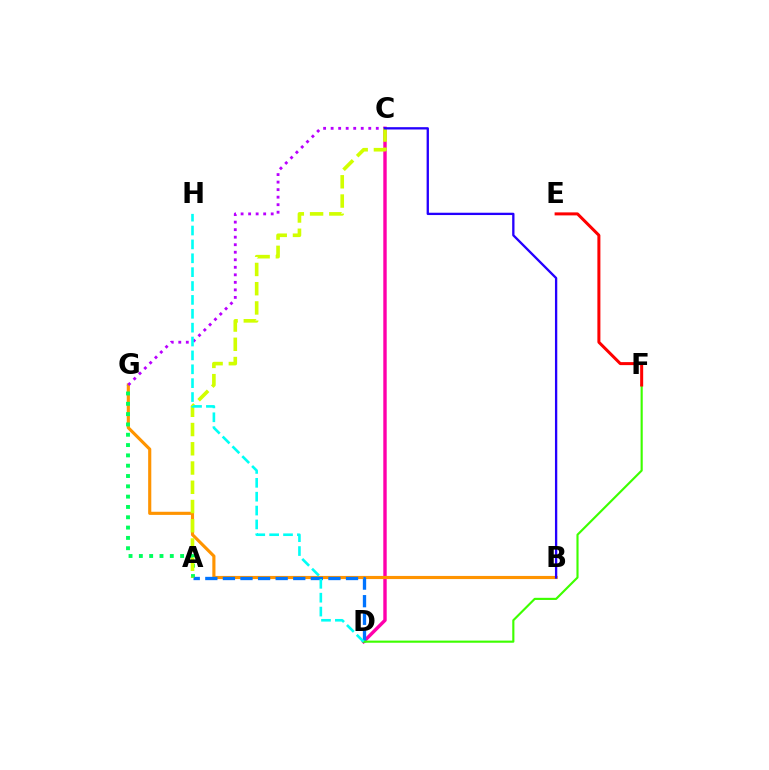{('C', 'D'): [{'color': '#ff00ac', 'line_style': 'solid', 'thickness': 2.46}], ('B', 'G'): [{'color': '#ff9400', 'line_style': 'solid', 'thickness': 2.26}], ('A', 'G'): [{'color': '#00ff5c', 'line_style': 'dotted', 'thickness': 2.8}], ('C', 'G'): [{'color': '#b900ff', 'line_style': 'dotted', 'thickness': 2.05}], ('A', 'D'): [{'color': '#0074ff', 'line_style': 'dashed', 'thickness': 2.39}], ('D', 'F'): [{'color': '#3dff00', 'line_style': 'solid', 'thickness': 1.54}], ('E', 'F'): [{'color': '#ff0000', 'line_style': 'solid', 'thickness': 2.17}], ('A', 'C'): [{'color': '#d1ff00', 'line_style': 'dashed', 'thickness': 2.61}], ('B', 'C'): [{'color': '#2500ff', 'line_style': 'solid', 'thickness': 1.67}], ('D', 'H'): [{'color': '#00fff6', 'line_style': 'dashed', 'thickness': 1.89}]}